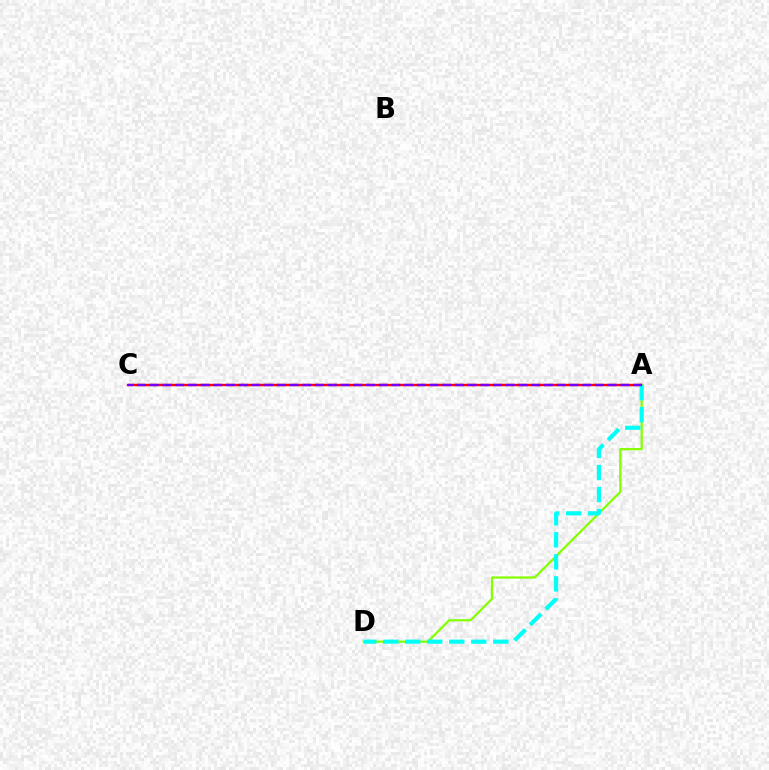{('A', 'C'): [{'color': '#ff0000', 'line_style': 'solid', 'thickness': 1.75}, {'color': '#7200ff', 'line_style': 'dashed', 'thickness': 1.73}], ('A', 'D'): [{'color': '#84ff00', 'line_style': 'solid', 'thickness': 1.61}, {'color': '#00fff6', 'line_style': 'dashed', 'thickness': 2.99}]}